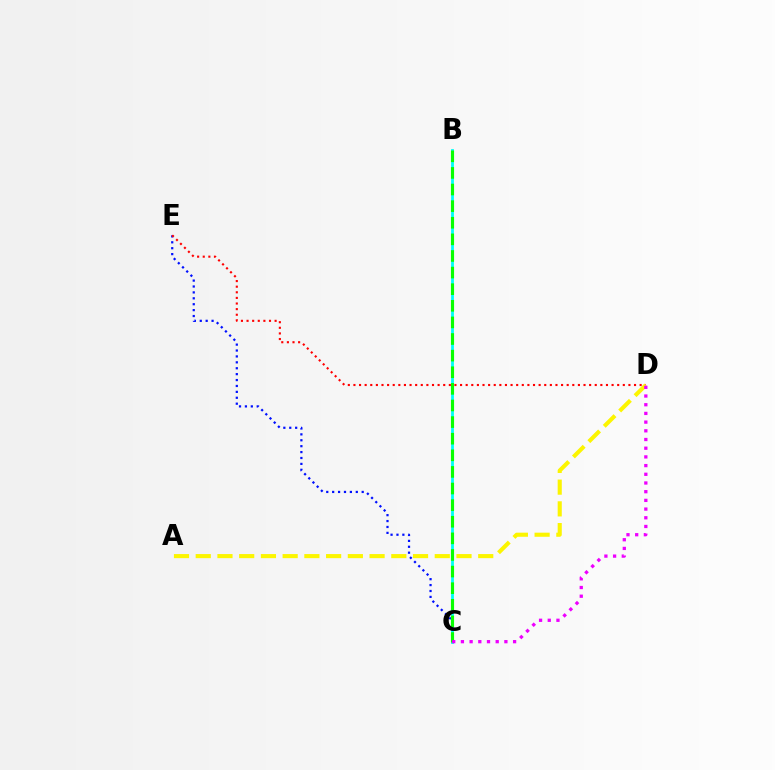{('B', 'C'): [{'color': '#00fff6', 'line_style': 'solid', 'thickness': 2.02}, {'color': '#08ff00', 'line_style': 'dashed', 'thickness': 2.26}], ('C', 'E'): [{'color': '#0010ff', 'line_style': 'dotted', 'thickness': 1.6}], ('D', 'E'): [{'color': '#ff0000', 'line_style': 'dotted', 'thickness': 1.52}], ('A', 'D'): [{'color': '#fcf500', 'line_style': 'dashed', 'thickness': 2.95}], ('C', 'D'): [{'color': '#ee00ff', 'line_style': 'dotted', 'thickness': 2.36}]}